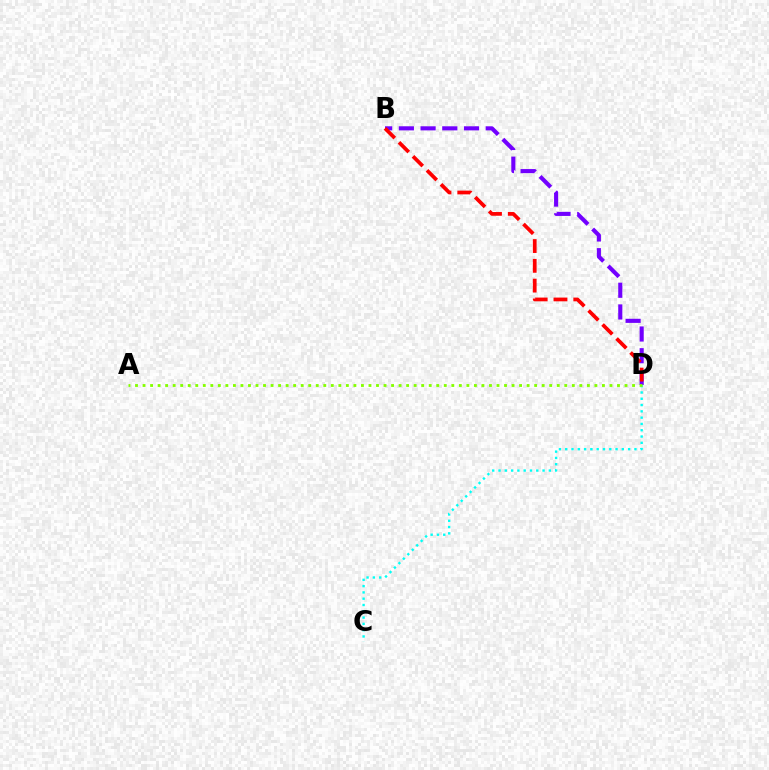{('B', 'D'): [{'color': '#7200ff', 'line_style': 'dashed', 'thickness': 2.95}, {'color': '#ff0000', 'line_style': 'dashed', 'thickness': 2.69}], ('C', 'D'): [{'color': '#00fff6', 'line_style': 'dotted', 'thickness': 1.71}], ('A', 'D'): [{'color': '#84ff00', 'line_style': 'dotted', 'thickness': 2.05}]}